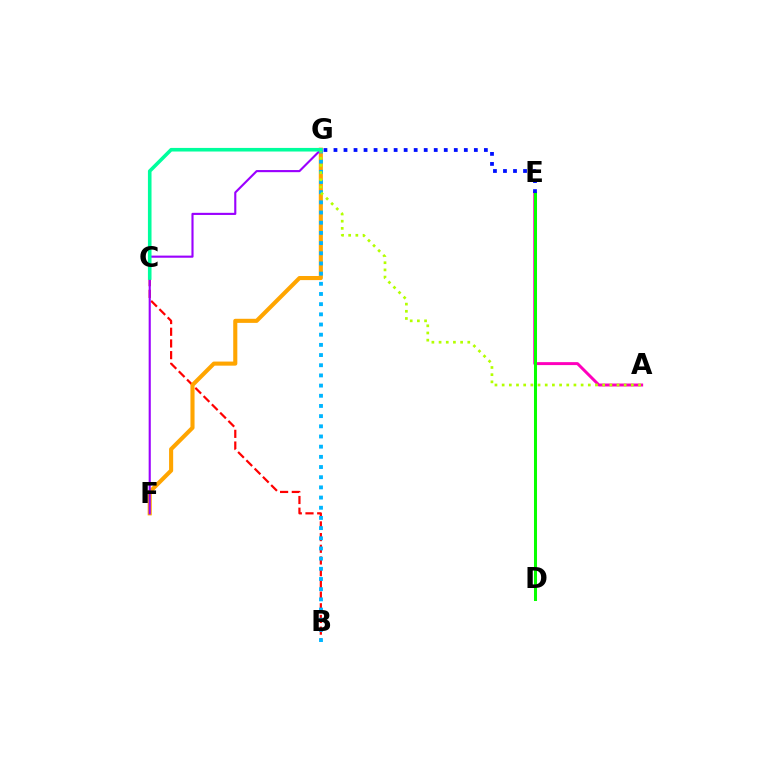{('B', 'C'): [{'color': '#ff0000', 'line_style': 'dashed', 'thickness': 1.59}], ('A', 'E'): [{'color': '#ff00bd', 'line_style': 'solid', 'thickness': 2.12}], ('D', 'E'): [{'color': '#08ff00', 'line_style': 'solid', 'thickness': 2.18}], ('F', 'G'): [{'color': '#ffa500', 'line_style': 'solid', 'thickness': 2.95}, {'color': '#9b00ff', 'line_style': 'solid', 'thickness': 1.53}], ('B', 'G'): [{'color': '#00b5ff', 'line_style': 'dotted', 'thickness': 2.77}], ('E', 'G'): [{'color': '#0010ff', 'line_style': 'dotted', 'thickness': 2.72}], ('A', 'G'): [{'color': '#b3ff00', 'line_style': 'dotted', 'thickness': 1.95}], ('C', 'G'): [{'color': '#00ff9d', 'line_style': 'solid', 'thickness': 2.59}]}